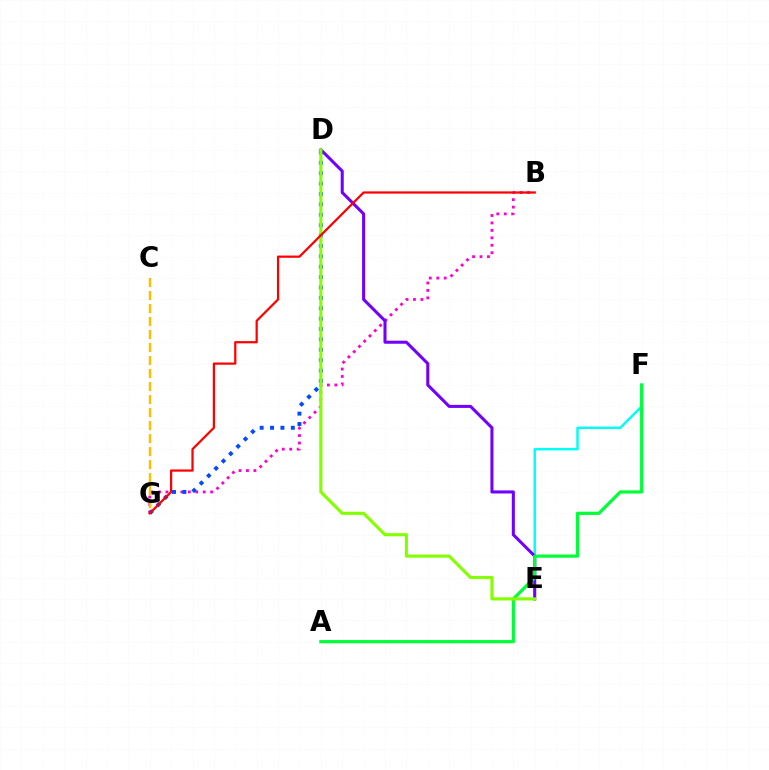{('B', 'G'): [{'color': '#ff00cf', 'line_style': 'dotted', 'thickness': 2.02}, {'color': '#ff0000', 'line_style': 'solid', 'thickness': 1.6}], ('E', 'F'): [{'color': '#00fff6', 'line_style': 'solid', 'thickness': 1.77}], ('D', 'G'): [{'color': '#004bff', 'line_style': 'dotted', 'thickness': 2.82}], ('D', 'E'): [{'color': '#7200ff', 'line_style': 'solid', 'thickness': 2.2}, {'color': '#84ff00', 'line_style': 'solid', 'thickness': 2.25}], ('A', 'F'): [{'color': '#00ff39', 'line_style': 'solid', 'thickness': 2.32}], ('C', 'G'): [{'color': '#ffbd00', 'line_style': 'dashed', 'thickness': 1.77}]}